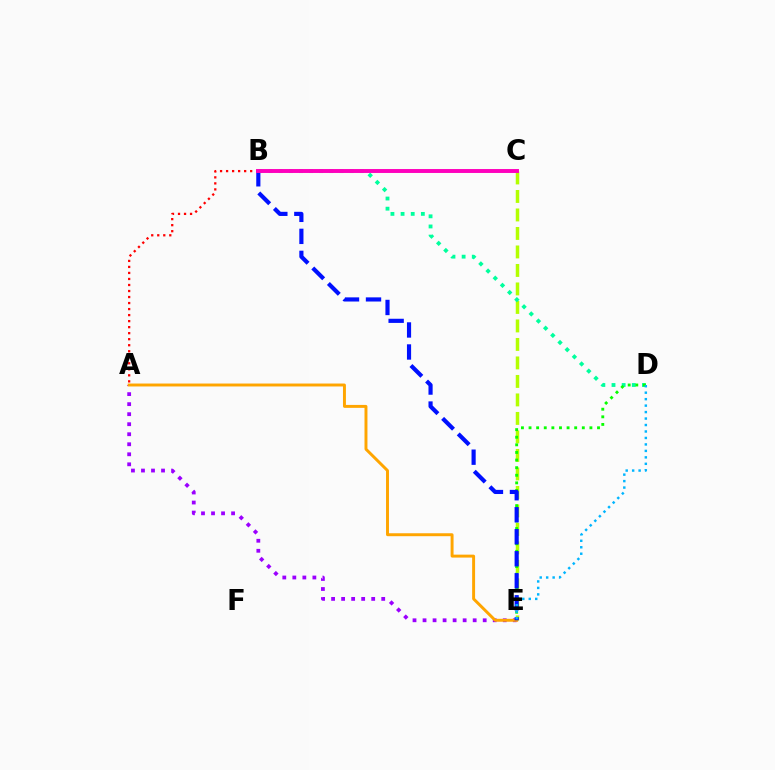{('C', 'E'): [{'color': '#b3ff00', 'line_style': 'dashed', 'thickness': 2.51}], ('B', 'D'): [{'color': '#00ff9d', 'line_style': 'dotted', 'thickness': 2.75}], ('A', 'E'): [{'color': '#9b00ff', 'line_style': 'dotted', 'thickness': 2.72}, {'color': '#ffa500', 'line_style': 'solid', 'thickness': 2.12}], ('A', 'B'): [{'color': '#ff0000', 'line_style': 'dotted', 'thickness': 1.64}], ('D', 'E'): [{'color': '#08ff00', 'line_style': 'dotted', 'thickness': 2.07}, {'color': '#00b5ff', 'line_style': 'dotted', 'thickness': 1.76}], ('B', 'E'): [{'color': '#0010ff', 'line_style': 'dashed', 'thickness': 2.99}], ('B', 'C'): [{'color': '#ff00bd', 'line_style': 'solid', 'thickness': 2.83}]}